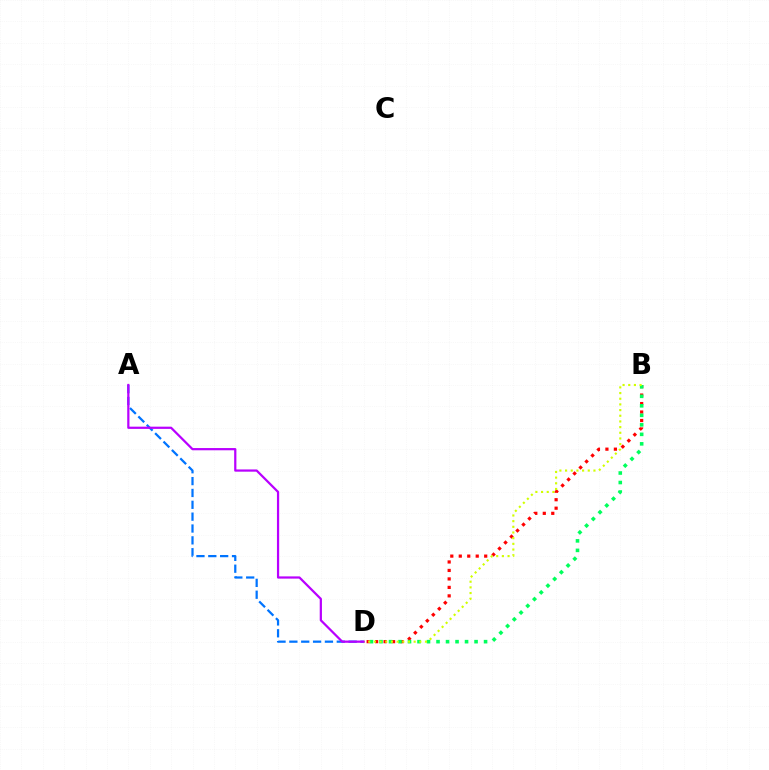{('B', 'D'): [{'color': '#ff0000', 'line_style': 'dotted', 'thickness': 2.3}, {'color': '#00ff5c', 'line_style': 'dotted', 'thickness': 2.58}, {'color': '#d1ff00', 'line_style': 'dotted', 'thickness': 1.54}], ('A', 'D'): [{'color': '#0074ff', 'line_style': 'dashed', 'thickness': 1.61}, {'color': '#b900ff', 'line_style': 'solid', 'thickness': 1.6}]}